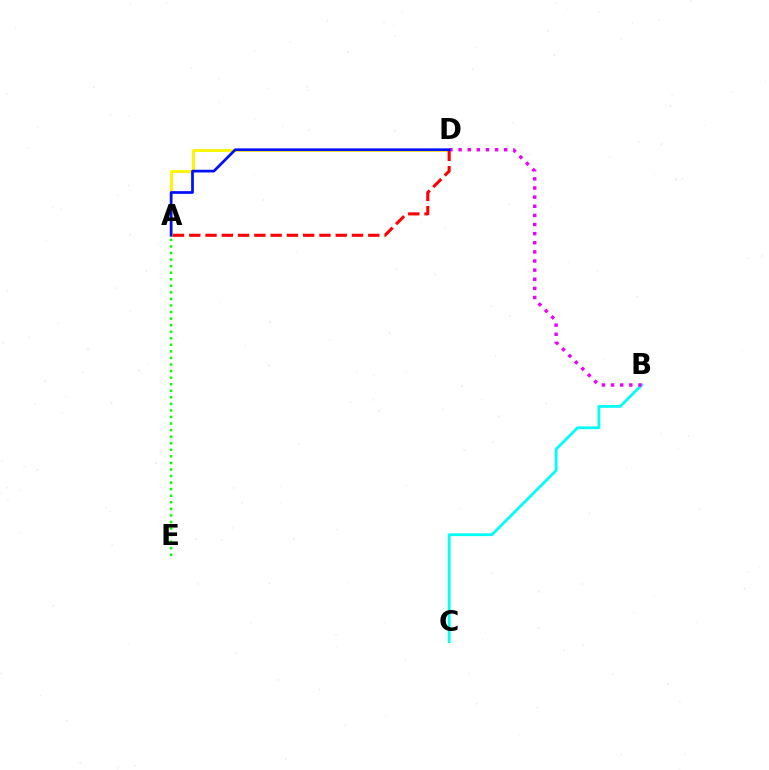{('A', 'E'): [{'color': '#08ff00', 'line_style': 'dotted', 'thickness': 1.78}], ('B', 'C'): [{'color': '#00fff6', 'line_style': 'solid', 'thickness': 2.02}], ('A', 'D'): [{'color': '#fcf500', 'line_style': 'solid', 'thickness': 2.03}, {'color': '#ff0000', 'line_style': 'dashed', 'thickness': 2.21}, {'color': '#0010ff', 'line_style': 'solid', 'thickness': 1.96}], ('B', 'D'): [{'color': '#ee00ff', 'line_style': 'dotted', 'thickness': 2.48}]}